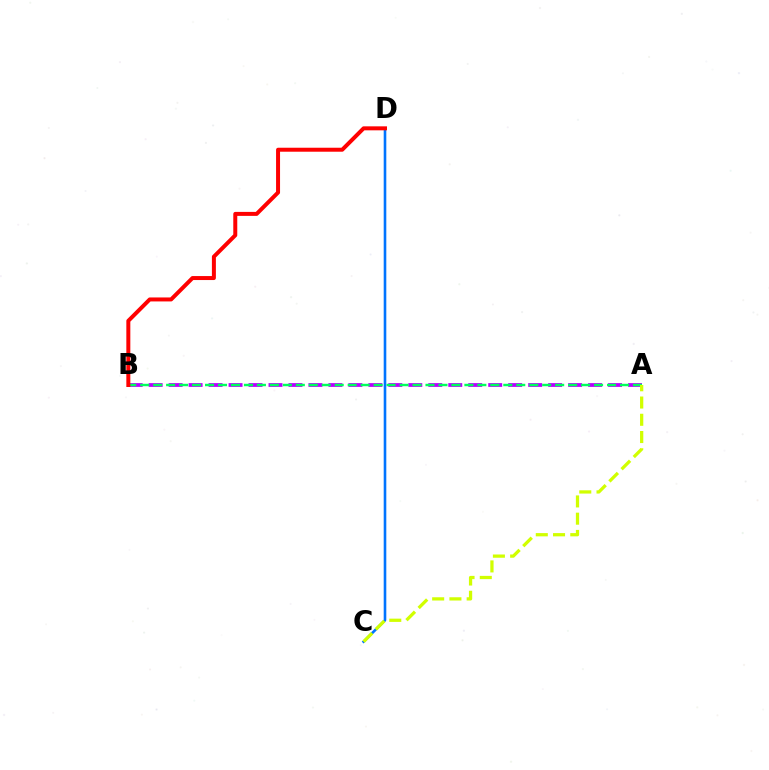{('A', 'B'): [{'color': '#b900ff', 'line_style': 'dashed', 'thickness': 2.71}, {'color': '#00ff5c', 'line_style': 'dashed', 'thickness': 1.76}], ('C', 'D'): [{'color': '#0074ff', 'line_style': 'solid', 'thickness': 1.88}], ('A', 'C'): [{'color': '#d1ff00', 'line_style': 'dashed', 'thickness': 2.34}], ('B', 'D'): [{'color': '#ff0000', 'line_style': 'solid', 'thickness': 2.87}]}